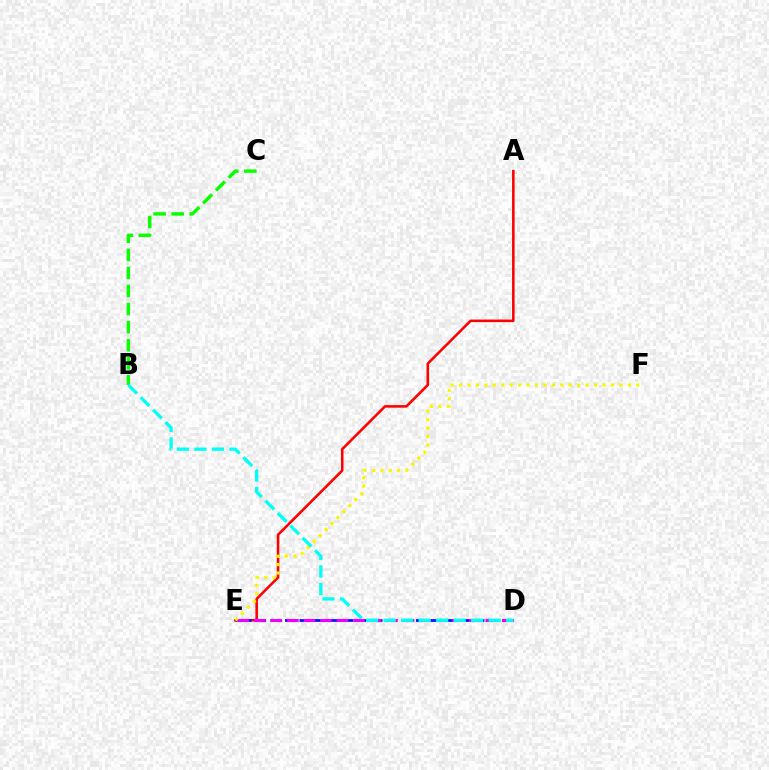{('A', 'E'): [{'color': '#ff0000', 'line_style': 'solid', 'thickness': 1.84}], ('D', 'E'): [{'color': '#0010ff', 'line_style': 'dashed', 'thickness': 1.98}, {'color': '#ee00ff', 'line_style': 'dashed', 'thickness': 2.25}], ('E', 'F'): [{'color': '#fcf500', 'line_style': 'dotted', 'thickness': 2.29}], ('B', 'C'): [{'color': '#08ff00', 'line_style': 'dashed', 'thickness': 2.46}], ('B', 'D'): [{'color': '#00fff6', 'line_style': 'dashed', 'thickness': 2.38}]}